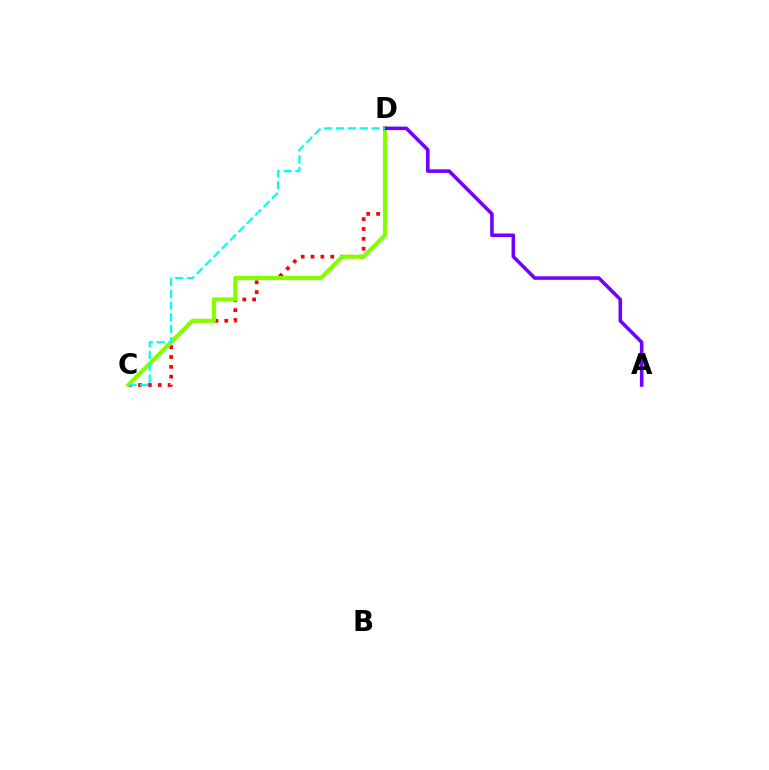{('C', 'D'): [{'color': '#ff0000', 'line_style': 'dotted', 'thickness': 2.68}, {'color': '#84ff00', 'line_style': 'solid', 'thickness': 2.97}, {'color': '#00fff6', 'line_style': 'dashed', 'thickness': 1.6}], ('A', 'D'): [{'color': '#7200ff', 'line_style': 'solid', 'thickness': 2.56}]}